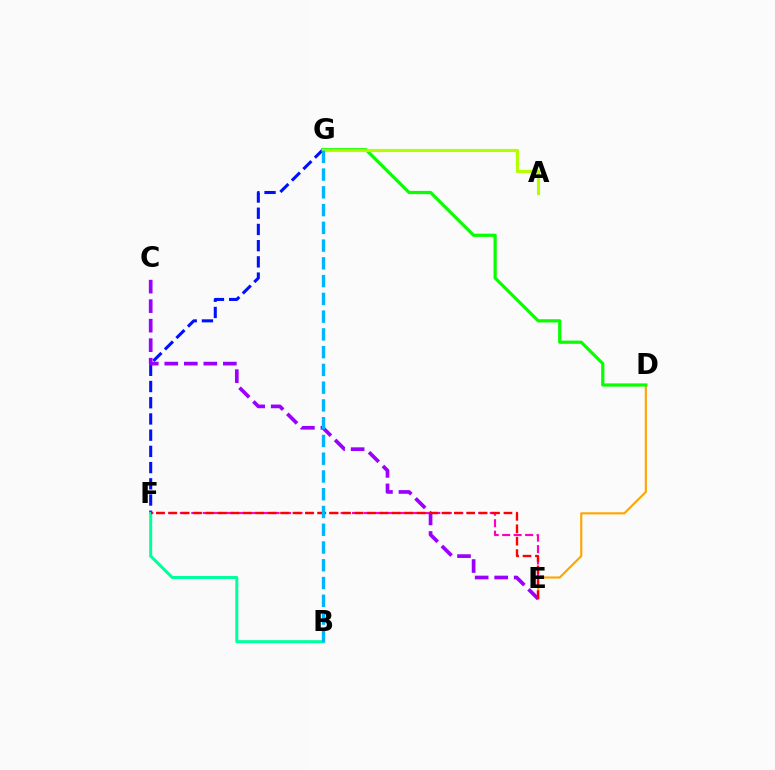{('D', 'E'): [{'color': '#ffa500', 'line_style': 'solid', 'thickness': 1.54}], ('F', 'G'): [{'color': '#0010ff', 'line_style': 'dashed', 'thickness': 2.2}], ('D', 'G'): [{'color': '#08ff00', 'line_style': 'solid', 'thickness': 2.31}], ('B', 'F'): [{'color': '#00ff9d', 'line_style': 'solid', 'thickness': 2.17}], ('E', 'F'): [{'color': '#ff00bd', 'line_style': 'dashed', 'thickness': 1.56}, {'color': '#ff0000', 'line_style': 'dashed', 'thickness': 1.69}], ('C', 'E'): [{'color': '#9b00ff', 'line_style': 'dashed', 'thickness': 2.65}], ('A', 'G'): [{'color': '#b3ff00', 'line_style': 'solid', 'thickness': 2.27}], ('B', 'G'): [{'color': '#00b5ff', 'line_style': 'dashed', 'thickness': 2.41}]}